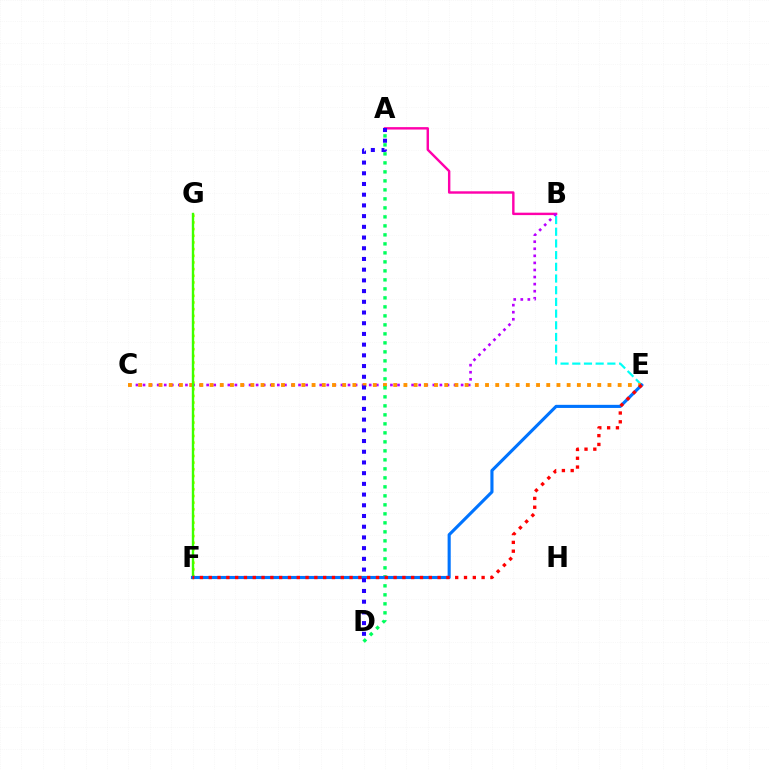{('F', 'G'): [{'color': '#d1ff00', 'line_style': 'dotted', 'thickness': 1.81}, {'color': '#3dff00', 'line_style': 'solid', 'thickness': 1.72}], ('B', 'E'): [{'color': '#00fff6', 'line_style': 'dashed', 'thickness': 1.59}], ('A', 'B'): [{'color': '#ff00ac', 'line_style': 'solid', 'thickness': 1.74}], ('B', 'C'): [{'color': '#b900ff', 'line_style': 'dotted', 'thickness': 1.92}], ('C', 'E'): [{'color': '#ff9400', 'line_style': 'dotted', 'thickness': 2.77}], ('A', 'D'): [{'color': '#00ff5c', 'line_style': 'dotted', 'thickness': 2.45}, {'color': '#2500ff', 'line_style': 'dotted', 'thickness': 2.91}], ('E', 'F'): [{'color': '#0074ff', 'line_style': 'solid', 'thickness': 2.24}, {'color': '#ff0000', 'line_style': 'dotted', 'thickness': 2.39}]}